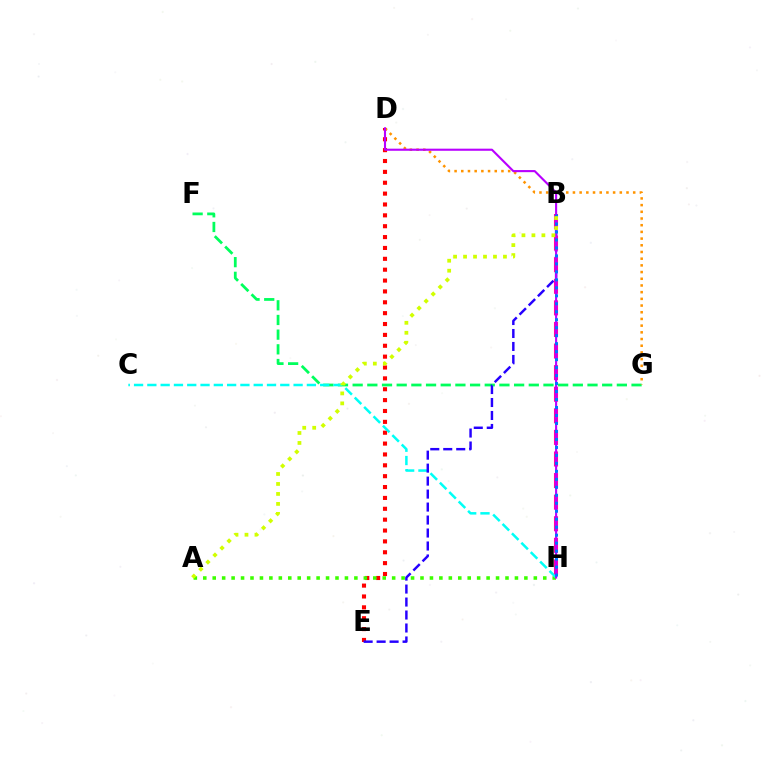{('F', 'G'): [{'color': '#00ff5c', 'line_style': 'dashed', 'thickness': 1.99}], ('D', 'E'): [{'color': '#ff0000', 'line_style': 'dotted', 'thickness': 2.95}], ('A', 'H'): [{'color': '#3dff00', 'line_style': 'dotted', 'thickness': 2.57}], ('D', 'G'): [{'color': '#ff9400', 'line_style': 'dotted', 'thickness': 1.82}], ('C', 'H'): [{'color': '#00fff6', 'line_style': 'dashed', 'thickness': 1.81}], ('B', 'E'): [{'color': '#2500ff', 'line_style': 'dashed', 'thickness': 1.76}], ('B', 'H'): [{'color': '#ff00ac', 'line_style': 'dashed', 'thickness': 2.93}, {'color': '#0074ff', 'line_style': 'dotted', 'thickness': 2.17}], ('D', 'H'): [{'color': '#b900ff', 'line_style': 'solid', 'thickness': 1.52}], ('A', 'B'): [{'color': '#d1ff00', 'line_style': 'dotted', 'thickness': 2.71}]}